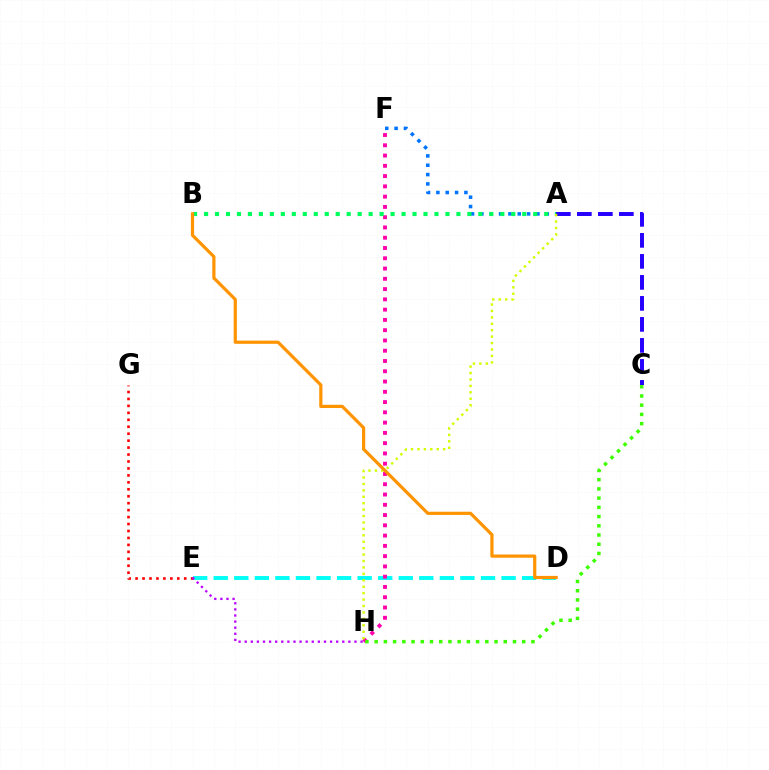{('A', 'C'): [{'color': '#2500ff', 'line_style': 'dashed', 'thickness': 2.85}], ('D', 'E'): [{'color': '#00fff6', 'line_style': 'dashed', 'thickness': 2.79}], ('A', 'F'): [{'color': '#0074ff', 'line_style': 'dotted', 'thickness': 2.54}], ('F', 'H'): [{'color': '#ff00ac', 'line_style': 'dotted', 'thickness': 2.79}], ('E', 'G'): [{'color': '#ff0000', 'line_style': 'dotted', 'thickness': 1.89}], ('A', 'B'): [{'color': '#00ff5c', 'line_style': 'dotted', 'thickness': 2.98}], ('A', 'H'): [{'color': '#d1ff00', 'line_style': 'dotted', 'thickness': 1.75}], ('B', 'D'): [{'color': '#ff9400', 'line_style': 'solid', 'thickness': 2.31}], ('C', 'H'): [{'color': '#3dff00', 'line_style': 'dotted', 'thickness': 2.51}], ('E', 'H'): [{'color': '#b900ff', 'line_style': 'dotted', 'thickness': 1.66}]}